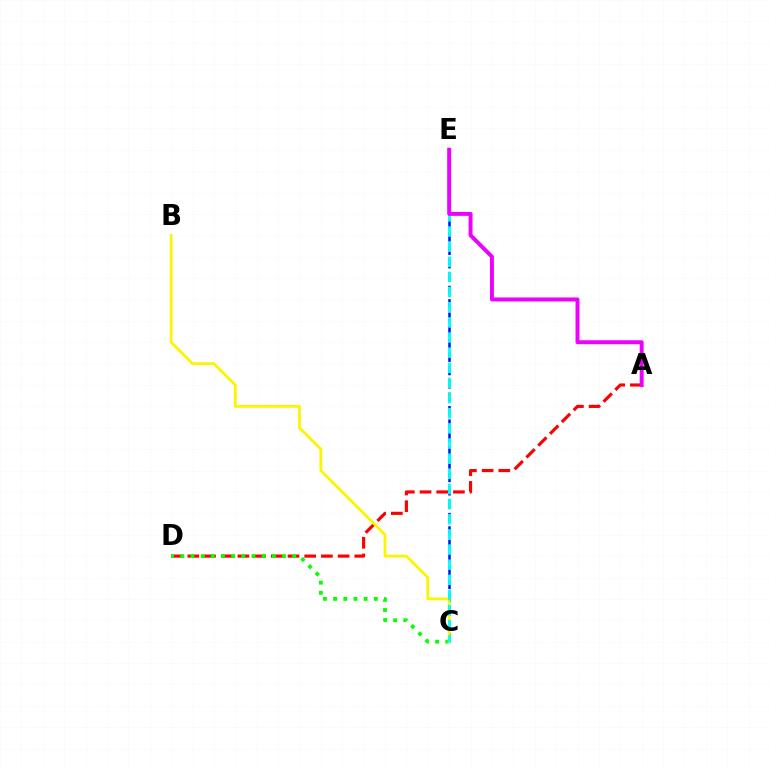{('C', 'E'): [{'color': '#0010ff', 'line_style': 'dashed', 'thickness': 1.82}, {'color': '#00fff6', 'line_style': 'dashed', 'thickness': 2.06}], ('A', 'D'): [{'color': '#ff0000', 'line_style': 'dashed', 'thickness': 2.27}], ('C', 'D'): [{'color': '#08ff00', 'line_style': 'dotted', 'thickness': 2.76}], ('B', 'C'): [{'color': '#fcf500', 'line_style': 'solid', 'thickness': 2.0}], ('A', 'E'): [{'color': '#ee00ff', 'line_style': 'solid', 'thickness': 2.84}]}